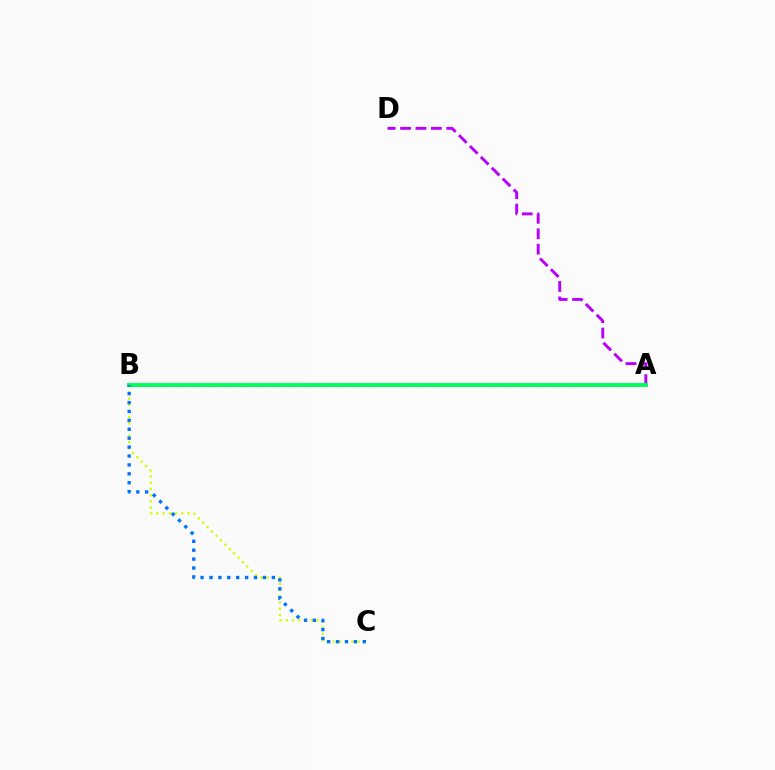{('A', 'D'): [{'color': '#b900ff', 'line_style': 'dashed', 'thickness': 2.09}], ('A', 'B'): [{'color': '#ff0000', 'line_style': 'dashed', 'thickness': 2.13}, {'color': '#00ff5c', 'line_style': 'solid', 'thickness': 2.8}], ('B', 'C'): [{'color': '#d1ff00', 'line_style': 'dotted', 'thickness': 1.69}, {'color': '#0074ff', 'line_style': 'dotted', 'thickness': 2.42}]}